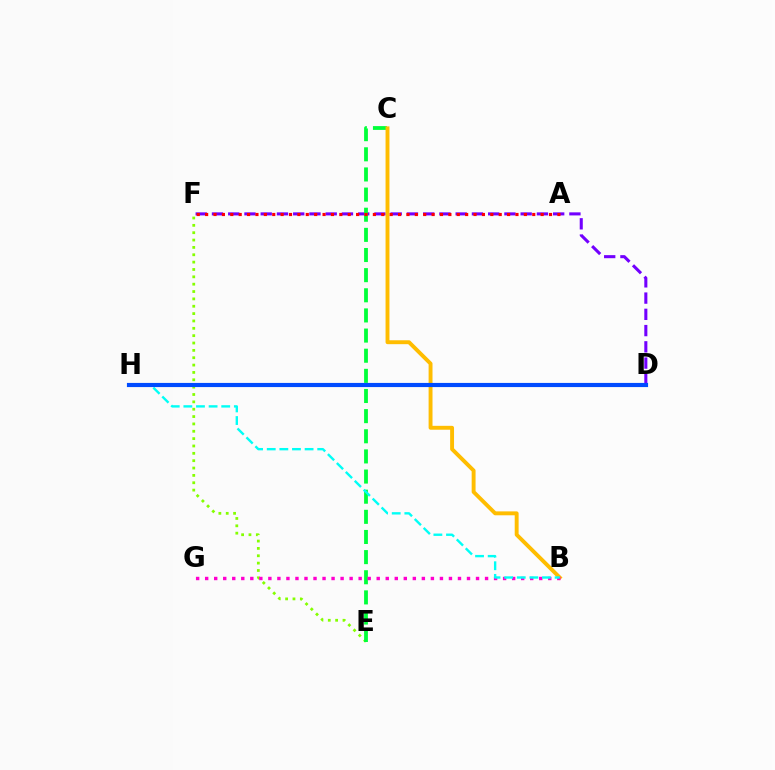{('D', 'F'): [{'color': '#7200ff', 'line_style': 'dashed', 'thickness': 2.21}], ('E', 'F'): [{'color': '#84ff00', 'line_style': 'dotted', 'thickness': 2.0}], ('C', 'E'): [{'color': '#00ff39', 'line_style': 'dashed', 'thickness': 2.74}], ('B', 'C'): [{'color': '#ffbd00', 'line_style': 'solid', 'thickness': 2.81}], ('B', 'G'): [{'color': '#ff00cf', 'line_style': 'dotted', 'thickness': 2.45}], ('B', 'H'): [{'color': '#00fff6', 'line_style': 'dashed', 'thickness': 1.71}], ('A', 'F'): [{'color': '#ff0000', 'line_style': 'dotted', 'thickness': 2.28}], ('D', 'H'): [{'color': '#004bff', 'line_style': 'solid', 'thickness': 2.99}]}